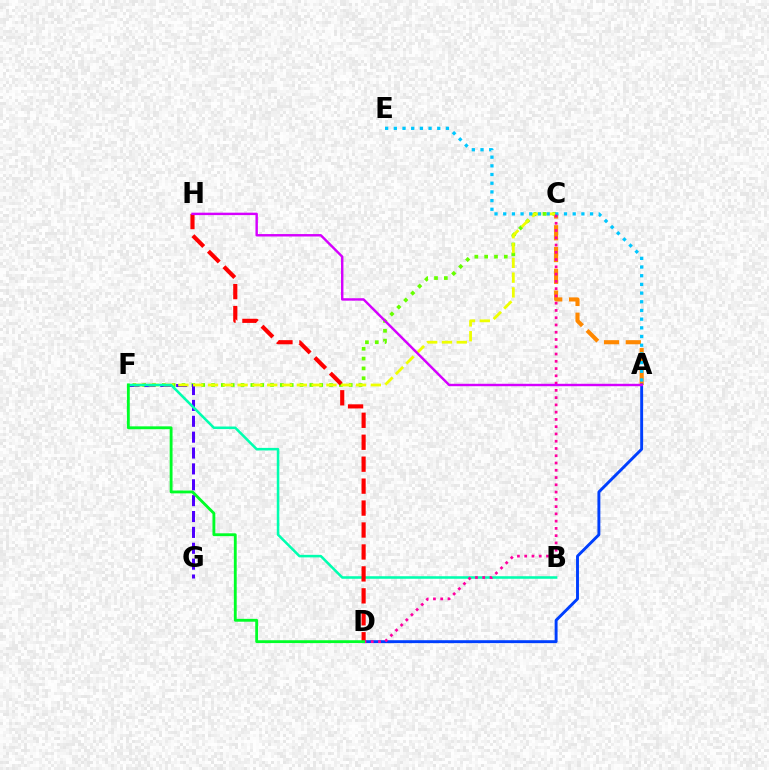{('C', 'F'): [{'color': '#66ff00', 'line_style': 'dotted', 'thickness': 2.67}, {'color': '#eeff00', 'line_style': 'dashed', 'thickness': 2.01}], ('A', 'C'): [{'color': '#ff8800', 'line_style': 'dashed', 'thickness': 2.96}], ('F', 'G'): [{'color': '#4f00ff', 'line_style': 'dashed', 'thickness': 2.16}], ('B', 'F'): [{'color': '#00ffaf', 'line_style': 'solid', 'thickness': 1.83}], ('A', 'D'): [{'color': '#003fff', 'line_style': 'solid', 'thickness': 2.1}], ('D', 'H'): [{'color': '#ff0000', 'line_style': 'dashed', 'thickness': 2.98}], ('A', 'E'): [{'color': '#00c7ff', 'line_style': 'dotted', 'thickness': 2.36}], ('C', 'D'): [{'color': '#ff00a0', 'line_style': 'dotted', 'thickness': 1.97}], ('A', 'H'): [{'color': '#d600ff', 'line_style': 'solid', 'thickness': 1.75}], ('D', 'F'): [{'color': '#00ff27', 'line_style': 'solid', 'thickness': 2.05}]}